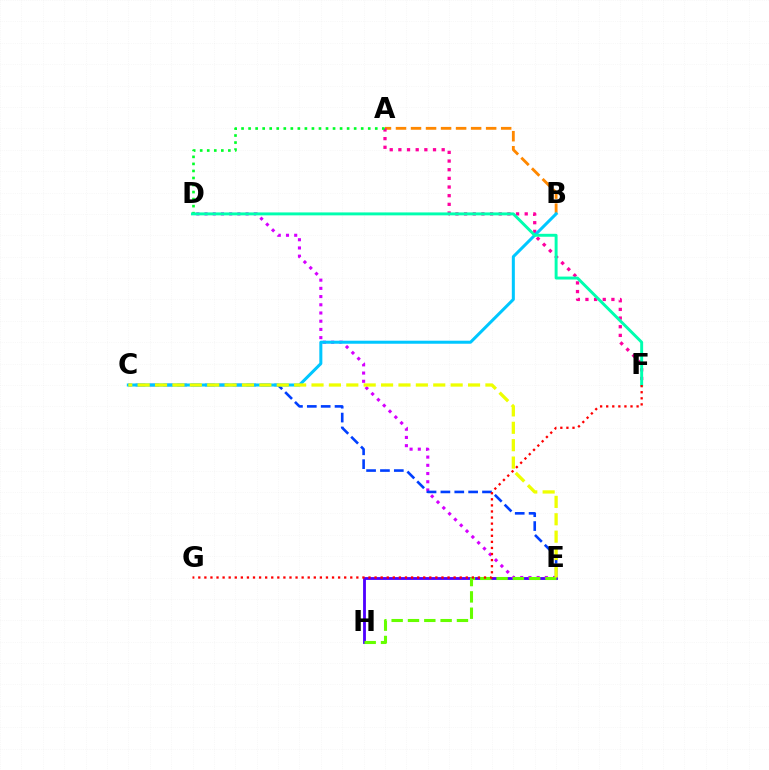{('E', 'H'): [{'color': '#4f00ff', 'line_style': 'solid', 'thickness': 2.03}, {'color': '#66ff00', 'line_style': 'dashed', 'thickness': 2.22}], ('D', 'E'): [{'color': '#d600ff', 'line_style': 'dotted', 'thickness': 2.23}], ('A', 'B'): [{'color': '#ff8800', 'line_style': 'dashed', 'thickness': 2.04}], ('C', 'E'): [{'color': '#003fff', 'line_style': 'dashed', 'thickness': 1.88}, {'color': '#eeff00', 'line_style': 'dashed', 'thickness': 2.36}], ('A', 'F'): [{'color': '#ff00a0', 'line_style': 'dotted', 'thickness': 2.35}], ('A', 'D'): [{'color': '#00ff27', 'line_style': 'dotted', 'thickness': 1.91}], ('B', 'C'): [{'color': '#00c7ff', 'line_style': 'solid', 'thickness': 2.18}], ('D', 'F'): [{'color': '#00ffaf', 'line_style': 'solid', 'thickness': 2.11}], ('F', 'G'): [{'color': '#ff0000', 'line_style': 'dotted', 'thickness': 1.65}]}